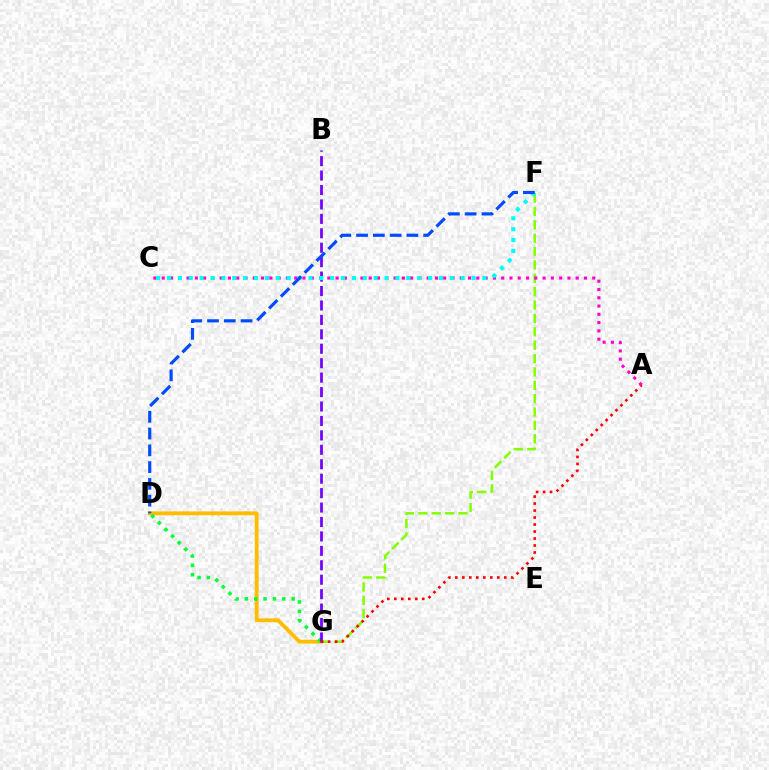{('F', 'G'): [{'color': '#84ff00', 'line_style': 'dashed', 'thickness': 1.82}], ('D', 'G'): [{'color': '#ffbd00', 'line_style': 'solid', 'thickness': 2.79}, {'color': '#00ff39', 'line_style': 'dotted', 'thickness': 2.54}], ('B', 'G'): [{'color': '#7200ff', 'line_style': 'dashed', 'thickness': 1.96}], ('A', 'G'): [{'color': '#ff0000', 'line_style': 'dotted', 'thickness': 1.9}], ('A', 'C'): [{'color': '#ff00cf', 'line_style': 'dotted', 'thickness': 2.25}], ('C', 'F'): [{'color': '#00fff6', 'line_style': 'dotted', 'thickness': 2.95}], ('D', 'F'): [{'color': '#004bff', 'line_style': 'dashed', 'thickness': 2.28}]}